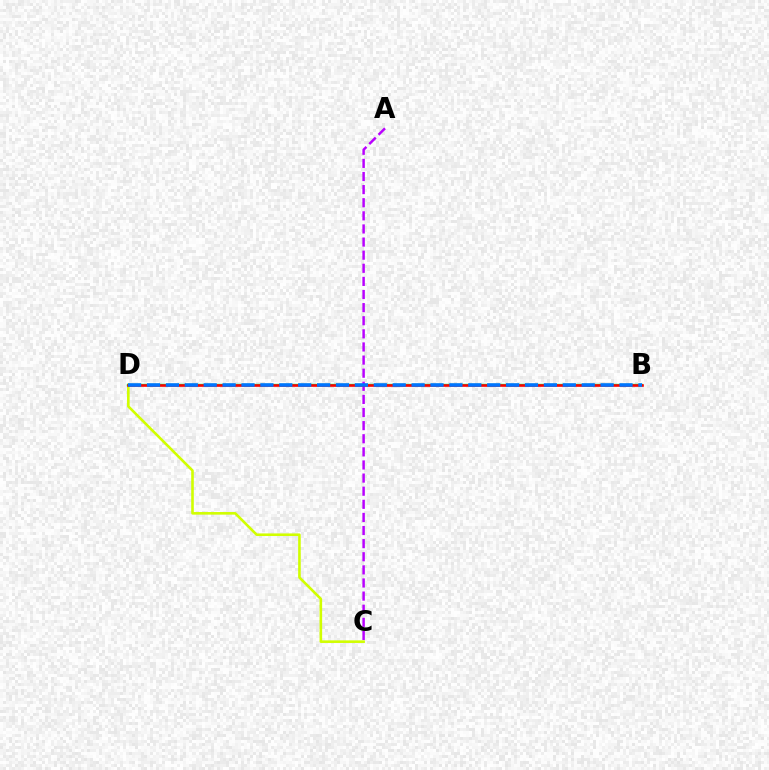{('C', 'D'): [{'color': '#d1ff00', 'line_style': 'solid', 'thickness': 1.87}], ('B', 'D'): [{'color': '#00ff5c', 'line_style': 'solid', 'thickness': 1.71}, {'color': '#ff0000', 'line_style': 'solid', 'thickness': 1.88}, {'color': '#0074ff', 'line_style': 'dashed', 'thickness': 2.57}], ('A', 'C'): [{'color': '#b900ff', 'line_style': 'dashed', 'thickness': 1.78}]}